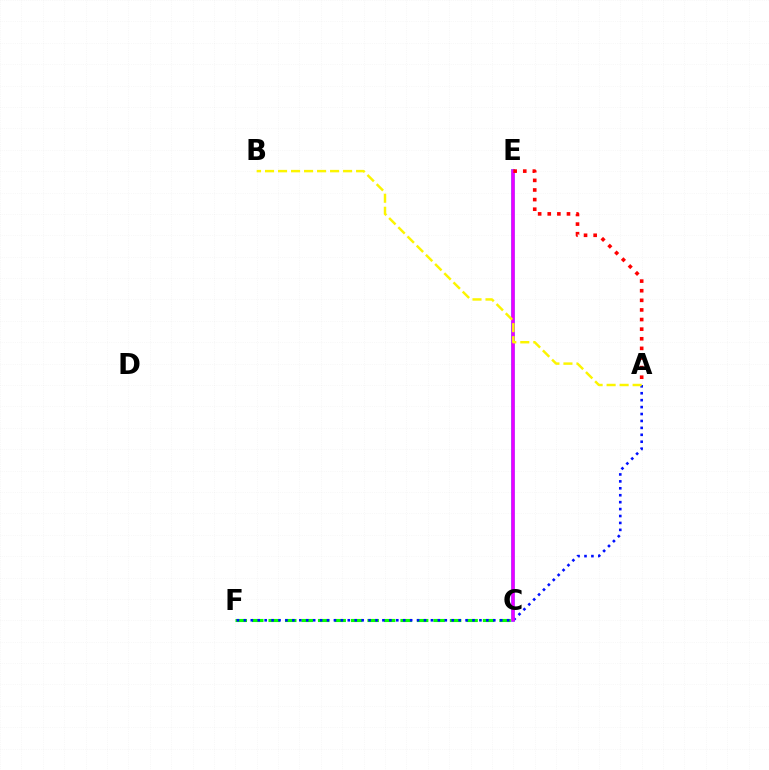{('C', 'F'): [{'color': '#08ff00', 'line_style': 'dashed', 'thickness': 2.24}], ('C', 'E'): [{'color': '#00fff6', 'line_style': 'solid', 'thickness': 2.74}, {'color': '#ee00ff', 'line_style': 'solid', 'thickness': 2.57}], ('A', 'F'): [{'color': '#0010ff', 'line_style': 'dotted', 'thickness': 1.88}], ('A', 'E'): [{'color': '#ff0000', 'line_style': 'dotted', 'thickness': 2.61}], ('A', 'B'): [{'color': '#fcf500', 'line_style': 'dashed', 'thickness': 1.77}]}